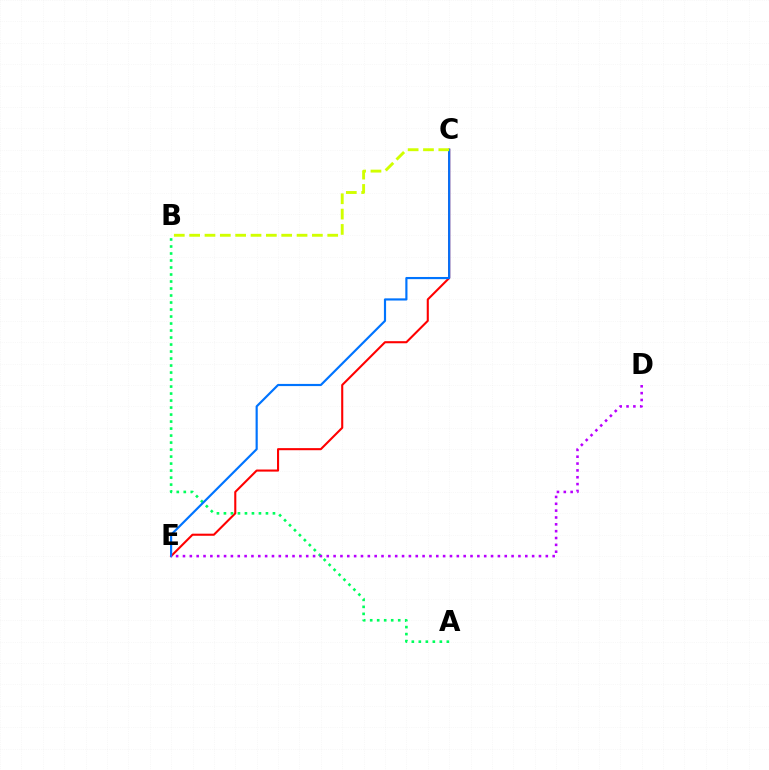{('C', 'E'): [{'color': '#ff0000', 'line_style': 'solid', 'thickness': 1.51}, {'color': '#0074ff', 'line_style': 'solid', 'thickness': 1.56}], ('A', 'B'): [{'color': '#00ff5c', 'line_style': 'dotted', 'thickness': 1.9}], ('D', 'E'): [{'color': '#b900ff', 'line_style': 'dotted', 'thickness': 1.86}], ('B', 'C'): [{'color': '#d1ff00', 'line_style': 'dashed', 'thickness': 2.08}]}